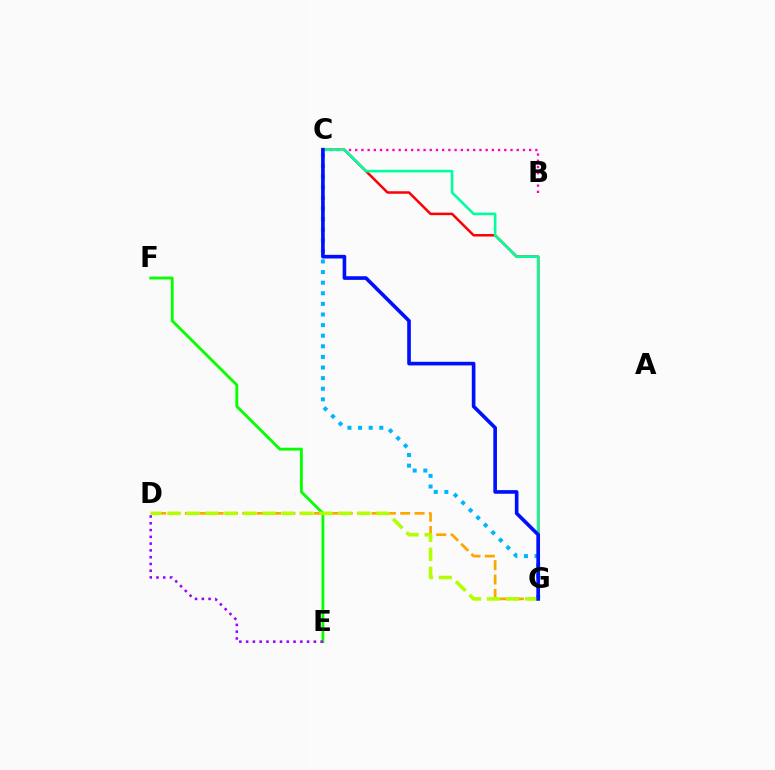{('E', 'F'): [{'color': '#08ff00', 'line_style': 'solid', 'thickness': 2.06}], ('B', 'C'): [{'color': '#ff00bd', 'line_style': 'dotted', 'thickness': 1.69}], ('D', 'G'): [{'color': '#ffa500', 'line_style': 'dashed', 'thickness': 1.95}, {'color': '#b3ff00', 'line_style': 'dashed', 'thickness': 2.58}], ('C', 'G'): [{'color': '#ff0000', 'line_style': 'solid', 'thickness': 1.8}, {'color': '#00ff9d', 'line_style': 'solid', 'thickness': 1.87}, {'color': '#00b5ff', 'line_style': 'dotted', 'thickness': 2.88}, {'color': '#0010ff', 'line_style': 'solid', 'thickness': 2.62}], ('D', 'E'): [{'color': '#9b00ff', 'line_style': 'dotted', 'thickness': 1.84}]}